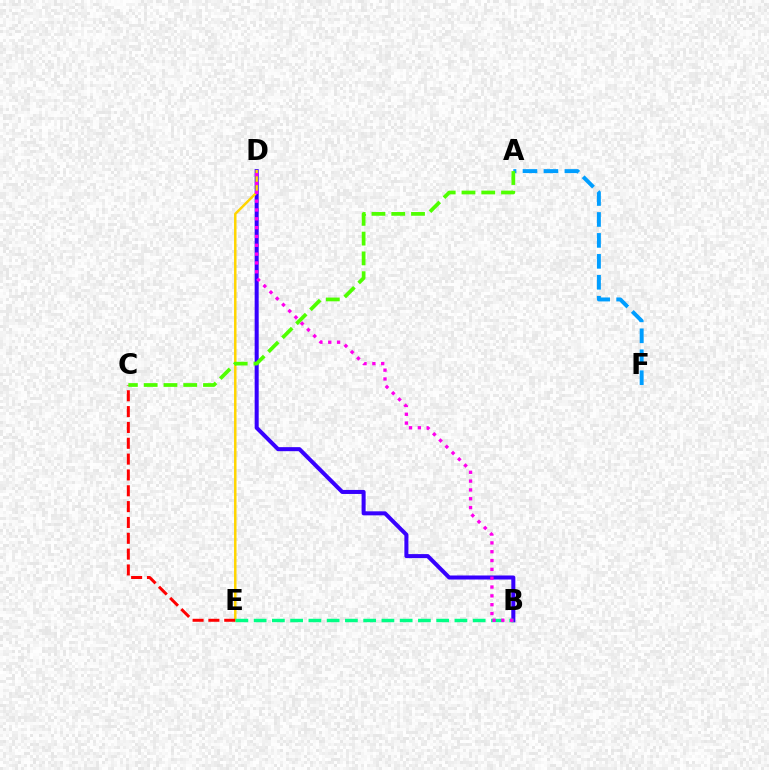{('B', 'D'): [{'color': '#3700ff', 'line_style': 'solid', 'thickness': 2.9}, {'color': '#ff00ed', 'line_style': 'dotted', 'thickness': 2.4}], ('D', 'E'): [{'color': '#ffd500', 'line_style': 'solid', 'thickness': 1.78}], ('C', 'E'): [{'color': '#ff0000', 'line_style': 'dashed', 'thickness': 2.15}], ('A', 'F'): [{'color': '#009eff', 'line_style': 'dashed', 'thickness': 2.85}], ('B', 'E'): [{'color': '#00ff86', 'line_style': 'dashed', 'thickness': 2.48}], ('A', 'C'): [{'color': '#4fff00', 'line_style': 'dashed', 'thickness': 2.69}]}